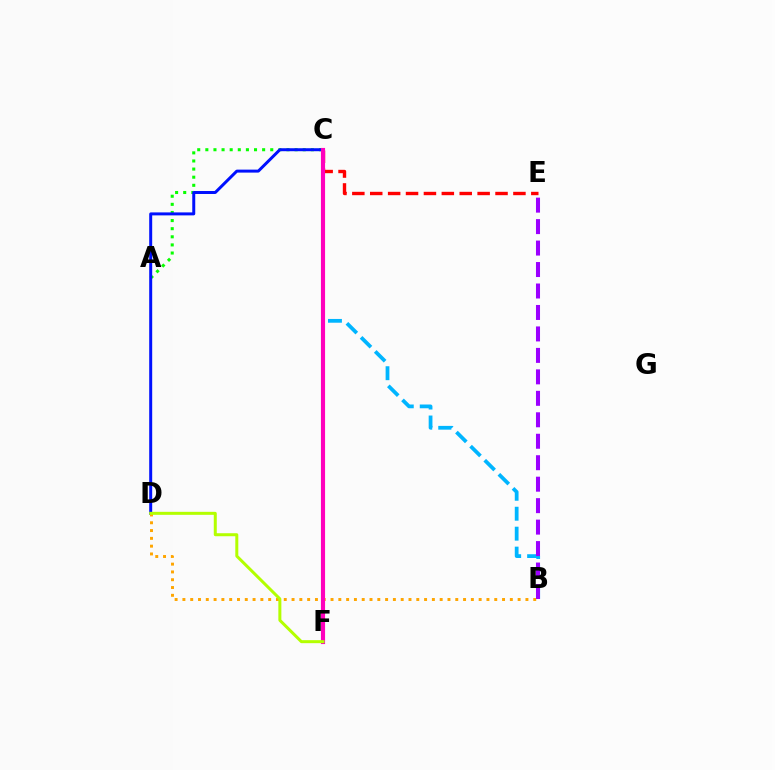{('B', 'C'): [{'color': '#00b5ff', 'line_style': 'dashed', 'thickness': 2.71}], ('A', 'C'): [{'color': '#08ff00', 'line_style': 'dotted', 'thickness': 2.2}], ('C', 'D'): [{'color': '#0010ff', 'line_style': 'solid', 'thickness': 2.15}], ('C', 'F'): [{'color': '#00ff9d', 'line_style': 'solid', 'thickness': 1.57}, {'color': '#ff00bd', 'line_style': 'solid', 'thickness': 2.98}], ('C', 'E'): [{'color': '#ff0000', 'line_style': 'dashed', 'thickness': 2.43}], ('B', 'D'): [{'color': '#ffa500', 'line_style': 'dotted', 'thickness': 2.12}], ('D', 'F'): [{'color': '#b3ff00', 'line_style': 'solid', 'thickness': 2.16}], ('B', 'E'): [{'color': '#9b00ff', 'line_style': 'dashed', 'thickness': 2.92}]}